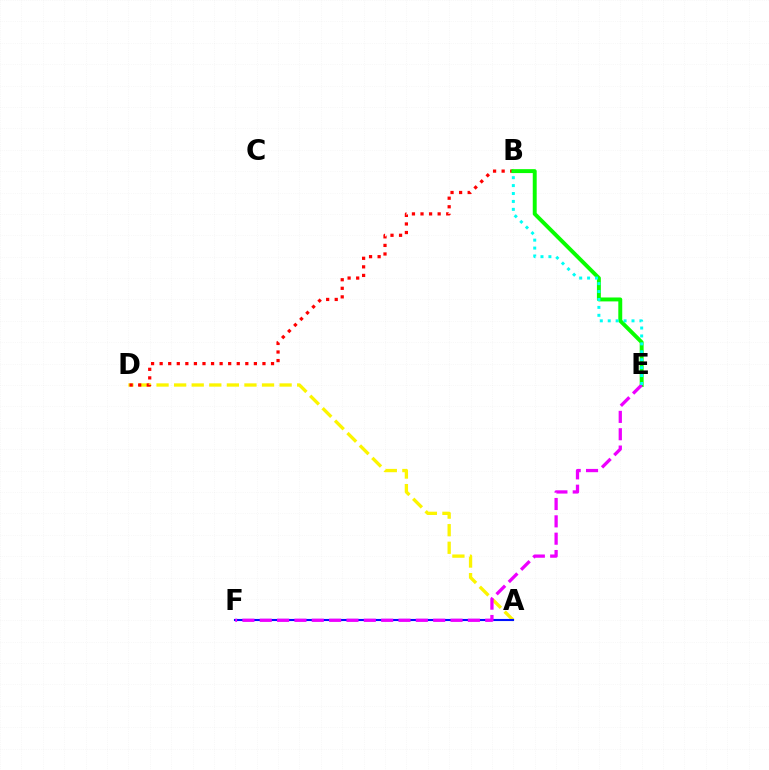{('A', 'D'): [{'color': '#fcf500', 'line_style': 'dashed', 'thickness': 2.39}], ('B', 'D'): [{'color': '#ff0000', 'line_style': 'dotted', 'thickness': 2.33}], ('B', 'E'): [{'color': '#08ff00', 'line_style': 'solid', 'thickness': 2.83}, {'color': '#00fff6', 'line_style': 'dotted', 'thickness': 2.15}], ('A', 'F'): [{'color': '#0010ff', 'line_style': 'solid', 'thickness': 1.52}], ('E', 'F'): [{'color': '#ee00ff', 'line_style': 'dashed', 'thickness': 2.36}]}